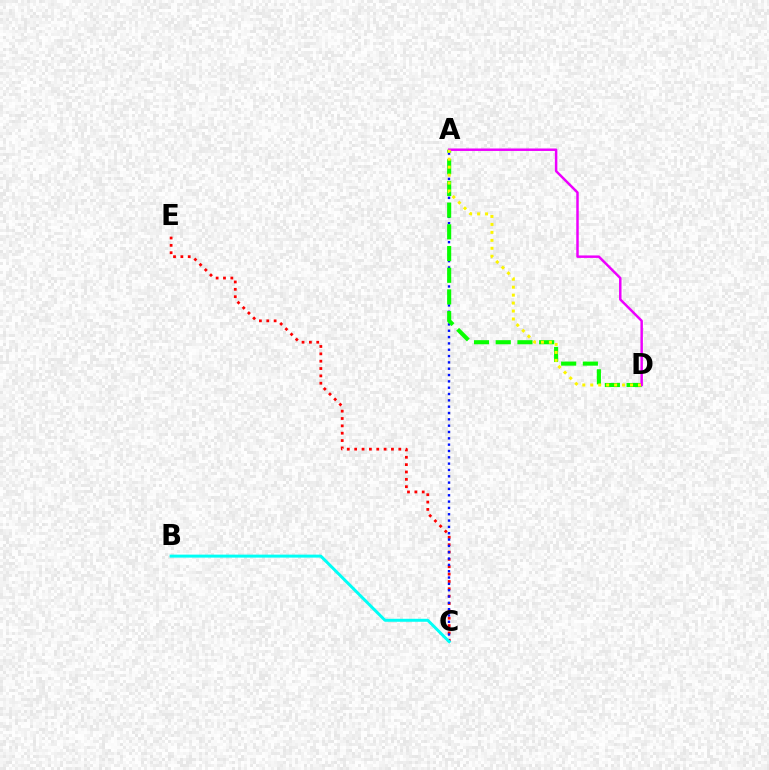{('C', 'E'): [{'color': '#ff0000', 'line_style': 'dotted', 'thickness': 2.0}], ('A', 'C'): [{'color': '#0010ff', 'line_style': 'dotted', 'thickness': 1.72}], ('A', 'D'): [{'color': '#08ff00', 'line_style': 'dashed', 'thickness': 2.95}, {'color': '#ee00ff', 'line_style': 'solid', 'thickness': 1.78}, {'color': '#fcf500', 'line_style': 'dotted', 'thickness': 2.16}], ('B', 'C'): [{'color': '#00fff6', 'line_style': 'solid', 'thickness': 2.14}]}